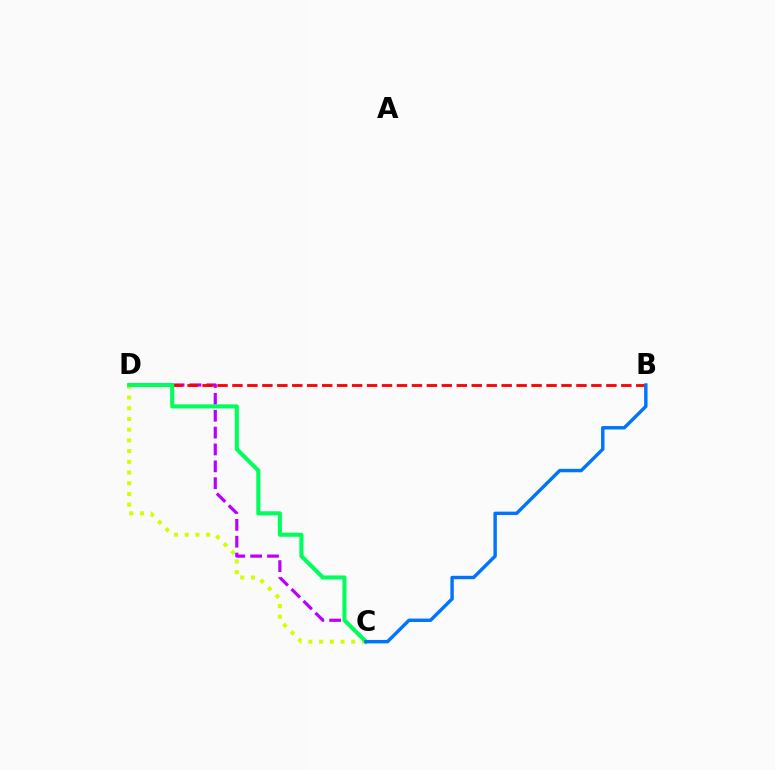{('C', 'D'): [{'color': '#b900ff', 'line_style': 'dashed', 'thickness': 2.29}, {'color': '#d1ff00', 'line_style': 'dotted', 'thickness': 2.91}, {'color': '#00ff5c', 'line_style': 'solid', 'thickness': 2.95}], ('B', 'D'): [{'color': '#ff0000', 'line_style': 'dashed', 'thickness': 2.03}], ('B', 'C'): [{'color': '#0074ff', 'line_style': 'solid', 'thickness': 2.46}]}